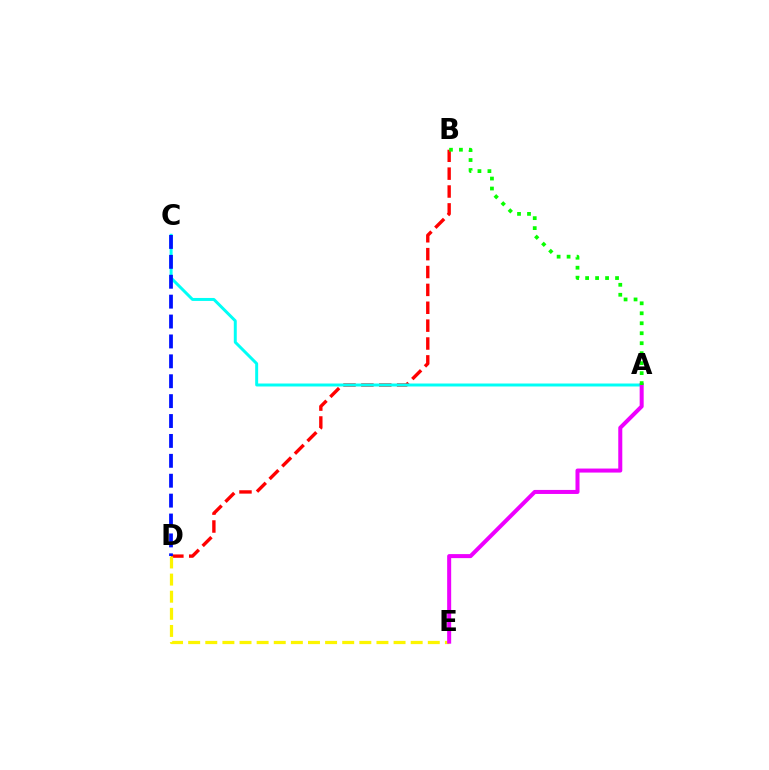{('B', 'D'): [{'color': '#ff0000', 'line_style': 'dashed', 'thickness': 2.43}], ('D', 'E'): [{'color': '#fcf500', 'line_style': 'dashed', 'thickness': 2.33}], ('A', 'C'): [{'color': '#00fff6', 'line_style': 'solid', 'thickness': 2.14}], ('A', 'E'): [{'color': '#ee00ff', 'line_style': 'solid', 'thickness': 2.9}], ('C', 'D'): [{'color': '#0010ff', 'line_style': 'dashed', 'thickness': 2.7}], ('A', 'B'): [{'color': '#08ff00', 'line_style': 'dotted', 'thickness': 2.71}]}